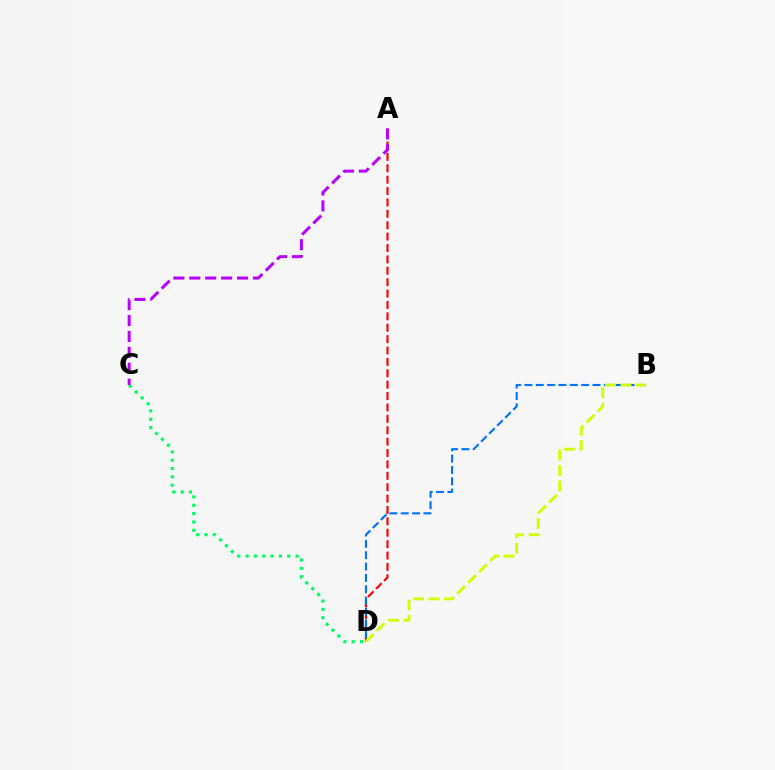{('C', 'D'): [{'color': '#00ff5c', 'line_style': 'dotted', 'thickness': 2.26}], ('A', 'D'): [{'color': '#ff0000', 'line_style': 'dashed', 'thickness': 1.55}], ('B', 'D'): [{'color': '#0074ff', 'line_style': 'dashed', 'thickness': 1.54}, {'color': '#d1ff00', 'line_style': 'dashed', 'thickness': 2.1}], ('A', 'C'): [{'color': '#b900ff', 'line_style': 'dashed', 'thickness': 2.16}]}